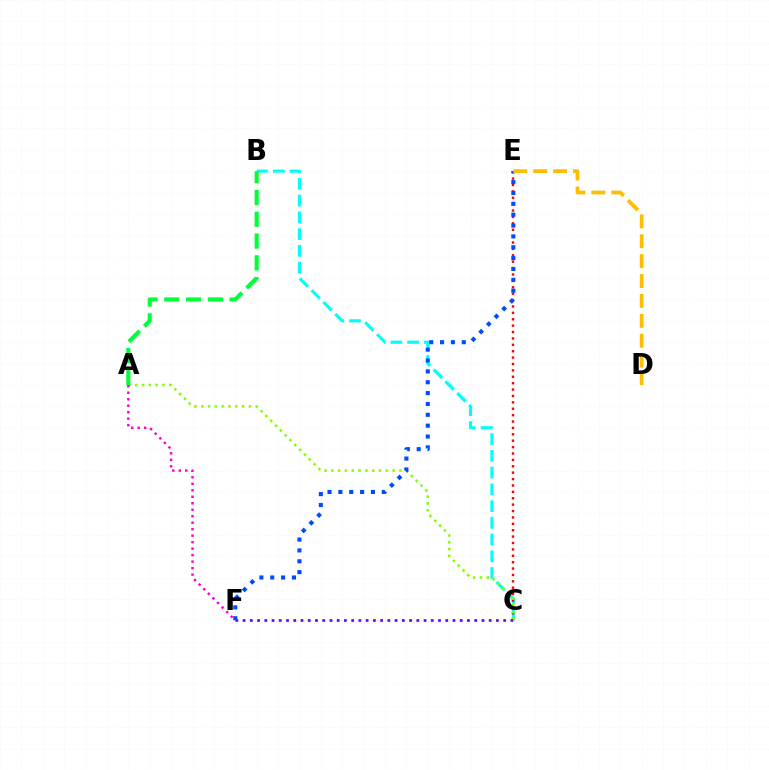{('B', 'C'): [{'color': '#00fff6', 'line_style': 'dashed', 'thickness': 2.27}], ('C', 'E'): [{'color': '#ff0000', 'line_style': 'dotted', 'thickness': 1.74}], ('A', 'C'): [{'color': '#84ff00', 'line_style': 'dotted', 'thickness': 1.85}], ('C', 'F'): [{'color': '#7200ff', 'line_style': 'dotted', 'thickness': 1.97}], ('E', 'F'): [{'color': '#004bff', 'line_style': 'dotted', 'thickness': 2.95}], ('A', 'B'): [{'color': '#00ff39', 'line_style': 'dashed', 'thickness': 2.96}], ('D', 'E'): [{'color': '#ffbd00', 'line_style': 'dashed', 'thickness': 2.7}], ('A', 'F'): [{'color': '#ff00cf', 'line_style': 'dotted', 'thickness': 1.76}]}